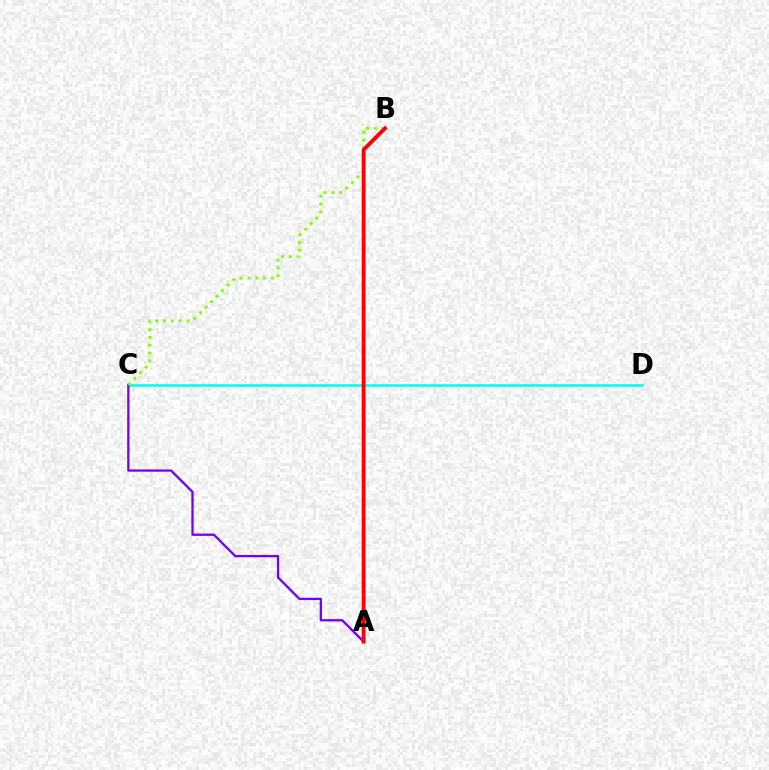{('C', 'D'): [{'color': '#00fff6', 'line_style': 'solid', 'thickness': 1.87}], ('A', 'C'): [{'color': '#7200ff', 'line_style': 'solid', 'thickness': 1.65}], ('B', 'C'): [{'color': '#84ff00', 'line_style': 'dotted', 'thickness': 2.13}], ('A', 'B'): [{'color': '#ff0000', 'line_style': 'solid', 'thickness': 2.76}]}